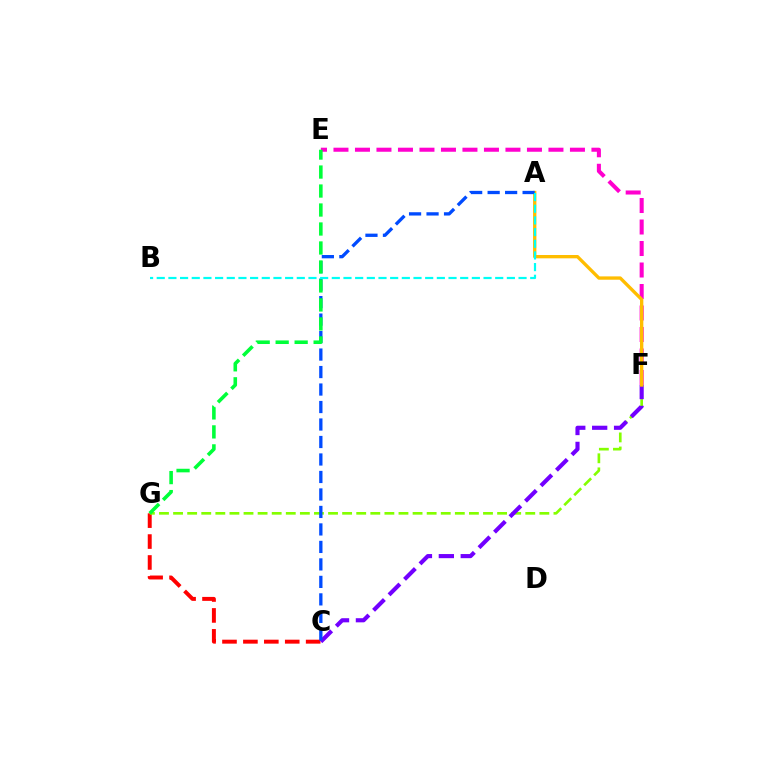{('C', 'G'): [{'color': '#ff0000', 'line_style': 'dashed', 'thickness': 2.84}], ('F', 'G'): [{'color': '#84ff00', 'line_style': 'dashed', 'thickness': 1.91}], ('C', 'F'): [{'color': '#7200ff', 'line_style': 'dashed', 'thickness': 2.98}], ('E', 'F'): [{'color': '#ff00cf', 'line_style': 'dashed', 'thickness': 2.92}], ('A', 'F'): [{'color': '#ffbd00', 'line_style': 'solid', 'thickness': 2.4}], ('A', 'C'): [{'color': '#004bff', 'line_style': 'dashed', 'thickness': 2.38}], ('E', 'G'): [{'color': '#00ff39', 'line_style': 'dashed', 'thickness': 2.58}], ('A', 'B'): [{'color': '#00fff6', 'line_style': 'dashed', 'thickness': 1.59}]}